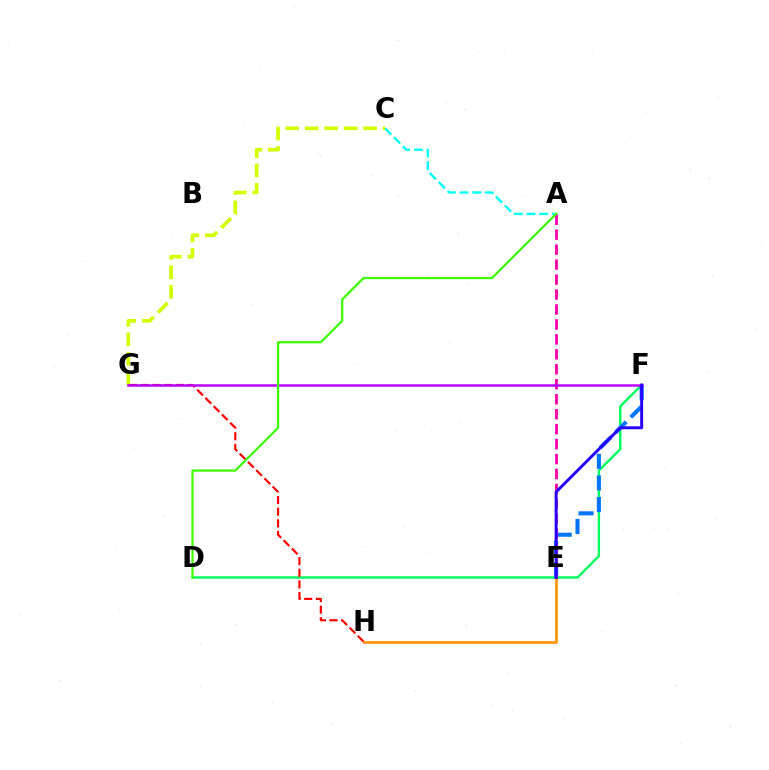{('D', 'F'): [{'color': '#00ff5c', 'line_style': 'solid', 'thickness': 1.72}], ('A', 'C'): [{'color': '#00fff6', 'line_style': 'dashed', 'thickness': 1.72}], ('E', 'H'): [{'color': '#ff9400', 'line_style': 'solid', 'thickness': 1.94}], ('C', 'G'): [{'color': '#d1ff00', 'line_style': 'dashed', 'thickness': 2.64}], ('G', 'H'): [{'color': '#ff0000', 'line_style': 'dashed', 'thickness': 1.58}], ('E', 'F'): [{'color': '#0074ff', 'line_style': 'dashed', 'thickness': 2.94}, {'color': '#2500ff', 'line_style': 'solid', 'thickness': 2.12}], ('A', 'E'): [{'color': '#ff00ac', 'line_style': 'dashed', 'thickness': 2.03}], ('F', 'G'): [{'color': '#b900ff', 'line_style': 'solid', 'thickness': 1.8}], ('A', 'D'): [{'color': '#3dff00', 'line_style': 'solid', 'thickness': 1.62}]}